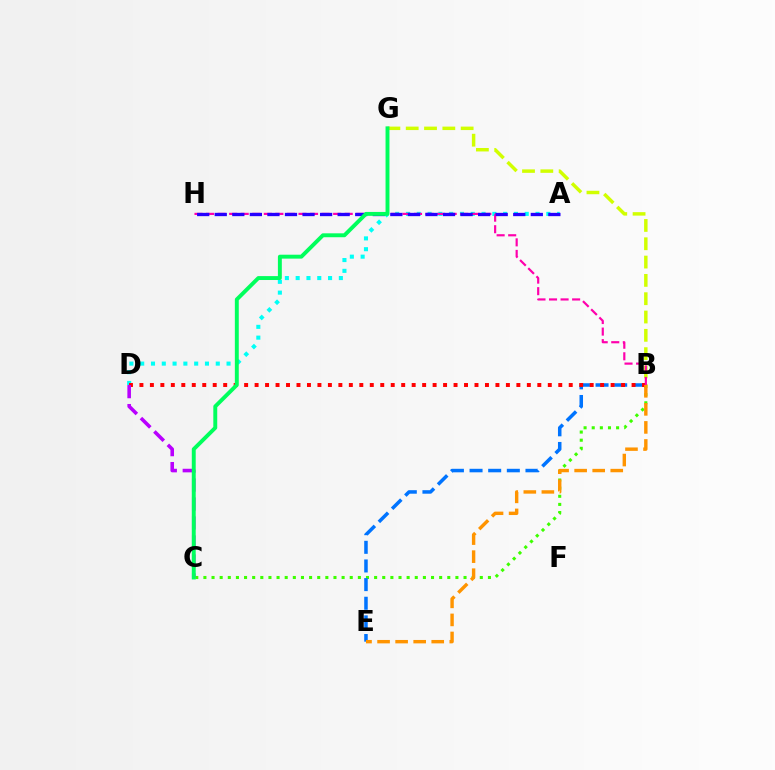{('B', 'G'): [{'color': '#d1ff00', 'line_style': 'dashed', 'thickness': 2.49}], ('A', 'D'): [{'color': '#00fff6', 'line_style': 'dotted', 'thickness': 2.93}], ('B', 'C'): [{'color': '#3dff00', 'line_style': 'dotted', 'thickness': 2.21}], ('B', 'E'): [{'color': '#0074ff', 'line_style': 'dashed', 'thickness': 2.53}, {'color': '#ff9400', 'line_style': 'dashed', 'thickness': 2.45}], ('B', 'D'): [{'color': '#ff0000', 'line_style': 'dotted', 'thickness': 2.84}], ('B', 'H'): [{'color': '#ff00ac', 'line_style': 'dashed', 'thickness': 1.57}], ('C', 'D'): [{'color': '#b900ff', 'line_style': 'dashed', 'thickness': 2.58}], ('A', 'H'): [{'color': '#2500ff', 'line_style': 'dashed', 'thickness': 2.39}], ('C', 'G'): [{'color': '#00ff5c', 'line_style': 'solid', 'thickness': 2.82}]}